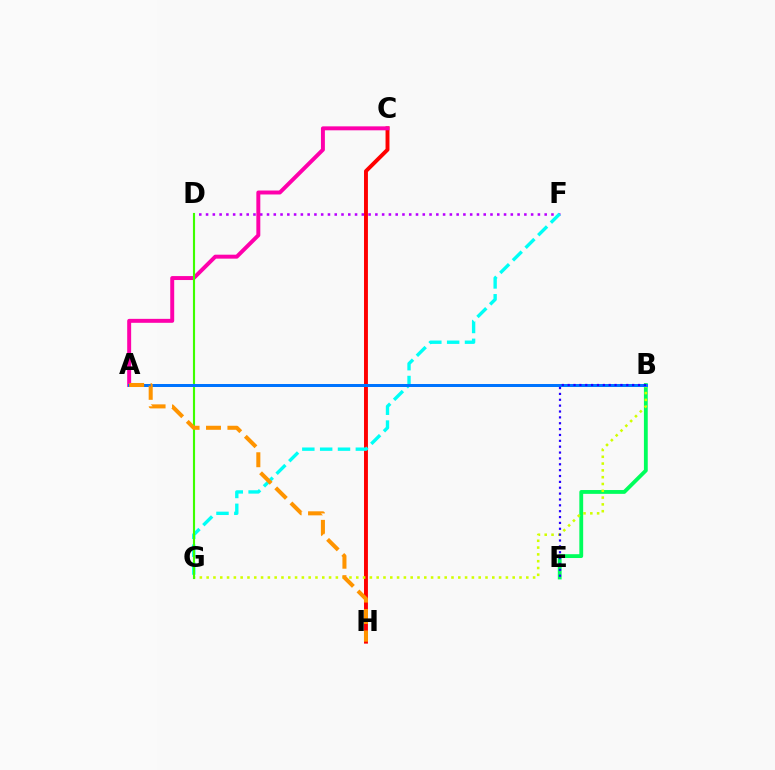{('B', 'E'): [{'color': '#00ff5c', 'line_style': 'solid', 'thickness': 2.75}, {'color': '#2500ff', 'line_style': 'dotted', 'thickness': 1.59}], ('C', 'H'): [{'color': '#ff0000', 'line_style': 'solid', 'thickness': 2.81}], ('B', 'G'): [{'color': '#d1ff00', 'line_style': 'dotted', 'thickness': 1.85}], ('D', 'F'): [{'color': '#b900ff', 'line_style': 'dotted', 'thickness': 1.84}], ('A', 'C'): [{'color': '#ff00ac', 'line_style': 'solid', 'thickness': 2.85}], ('F', 'G'): [{'color': '#00fff6', 'line_style': 'dashed', 'thickness': 2.42}], ('D', 'G'): [{'color': '#3dff00', 'line_style': 'solid', 'thickness': 1.53}], ('A', 'B'): [{'color': '#0074ff', 'line_style': 'solid', 'thickness': 2.16}], ('A', 'H'): [{'color': '#ff9400', 'line_style': 'dashed', 'thickness': 2.91}]}